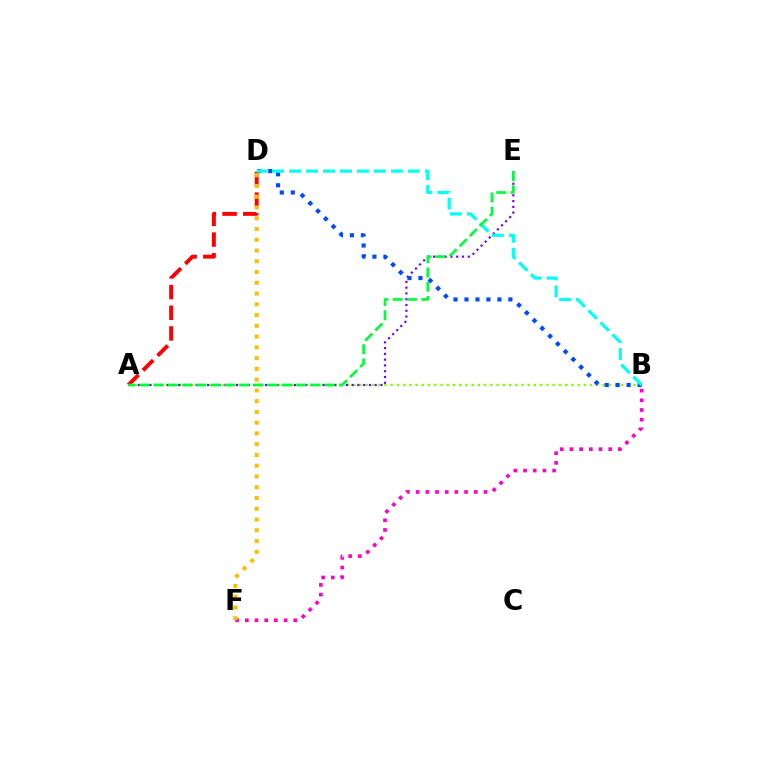{('A', 'B'): [{'color': '#84ff00', 'line_style': 'dotted', 'thickness': 1.69}], ('A', 'D'): [{'color': '#ff0000', 'line_style': 'dashed', 'thickness': 2.81}], ('A', 'E'): [{'color': '#7200ff', 'line_style': 'dotted', 'thickness': 1.57}, {'color': '#00ff39', 'line_style': 'dashed', 'thickness': 1.94}], ('B', 'D'): [{'color': '#004bff', 'line_style': 'dotted', 'thickness': 2.98}, {'color': '#00fff6', 'line_style': 'dashed', 'thickness': 2.3}], ('B', 'F'): [{'color': '#ff00cf', 'line_style': 'dotted', 'thickness': 2.63}], ('D', 'F'): [{'color': '#ffbd00', 'line_style': 'dotted', 'thickness': 2.92}]}